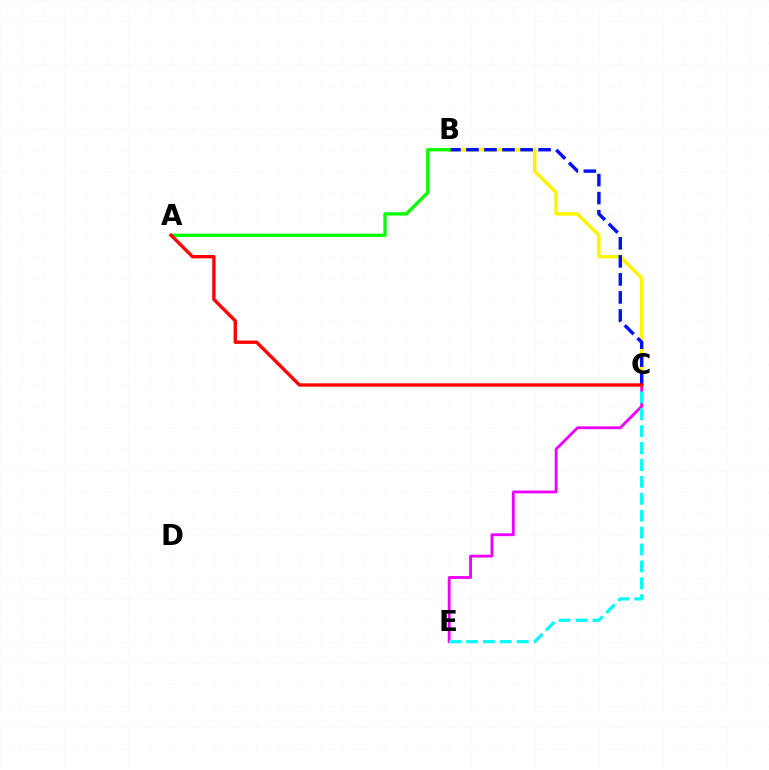{('C', 'E'): [{'color': '#ee00ff', 'line_style': 'solid', 'thickness': 2.05}, {'color': '#00fff6', 'line_style': 'dashed', 'thickness': 2.3}], ('B', 'C'): [{'color': '#fcf500', 'line_style': 'solid', 'thickness': 2.49}, {'color': '#0010ff', 'line_style': 'dashed', 'thickness': 2.45}], ('A', 'B'): [{'color': '#08ff00', 'line_style': 'solid', 'thickness': 2.37}], ('A', 'C'): [{'color': '#ff0000', 'line_style': 'solid', 'thickness': 2.41}]}